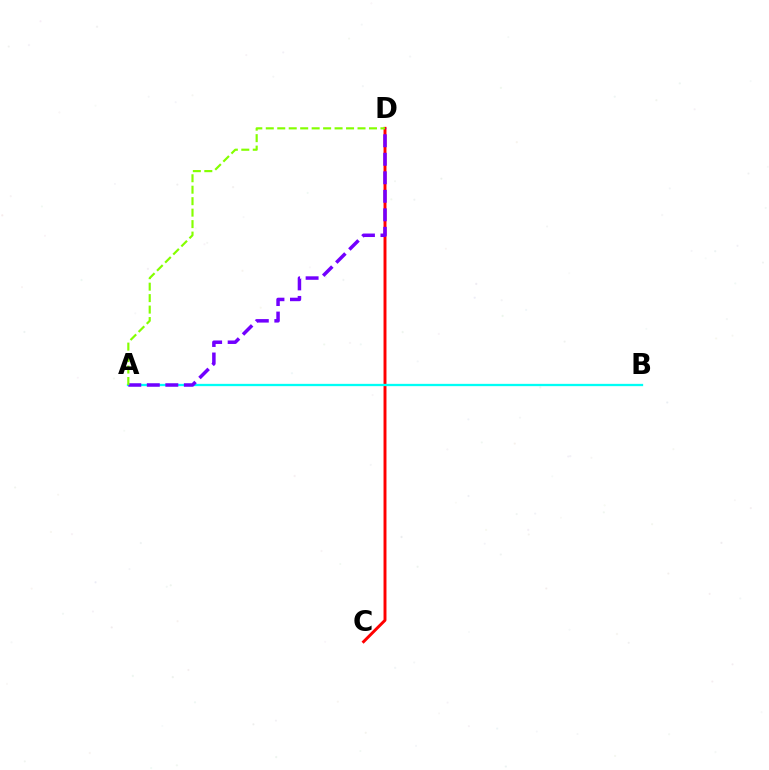{('C', 'D'): [{'color': '#ff0000', 'line_style': 'solid', 'thickness': 2.11}], ('A', 'B'): [{'color': '#00fff6', 'line_style': 'solid', 'thickness': 1.65}], ('A', 'D'): [{'color': '#7200ff', 'line_style': 'dashed', 'thickness': 2.52}, {'color': '#84ff00', 'line_style': 'dashed', 'thickness': 1.56}]}